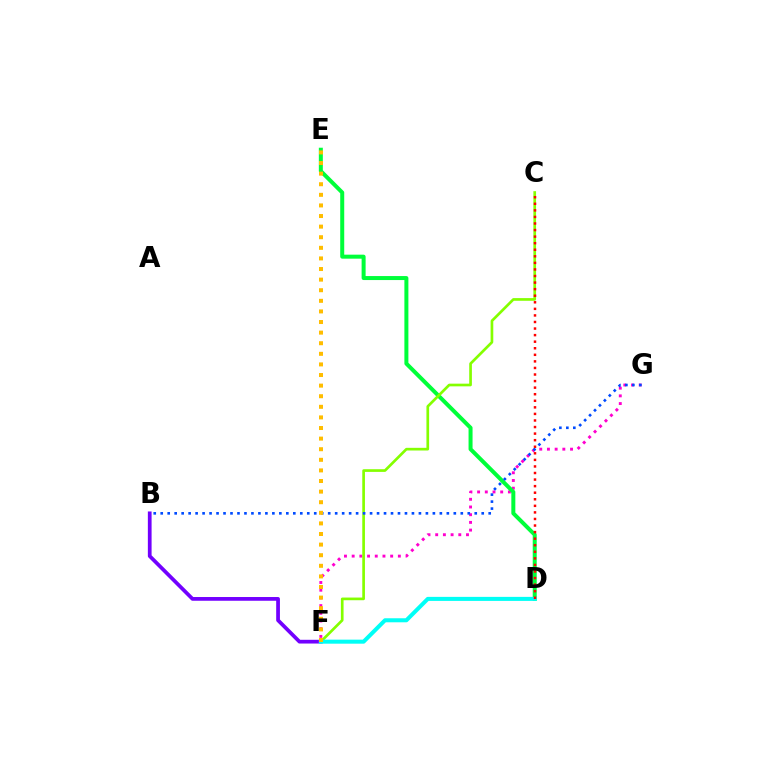{('B', 'F'): [{'color': '#7200ff', 'line_style': 'solid', 'thickness': 2.69}], ('F', 'G'): [{'color': '#ff00cf', 'line_style': 'dotted', 'thickness': 2.09}], ('D', 'E'): [{'color': '#00ff39', 'line_style': 'solid', 'thickness': 2.88}], ('C', 'F'): [{'color': '#84ff00', 'line_style': 'solid', 'thickness': 1.93}], ('B', 'G'): [{'color': '#004bff', 'line_style': 'dotted', 'thickness': 1.9}], ('D', 'F'): [{'color': '#00fff6', 'line_style': 'solid', 'thickness': 2.9}], ('C', 'D'): [{'color': '#ff0000', 'line_style': 'dotted', 'thickness': 1.78}], ('E', 'F'): [{'color': '#ffbd00', 'line_style': 'dotted', 'thickness': 2.88}]}